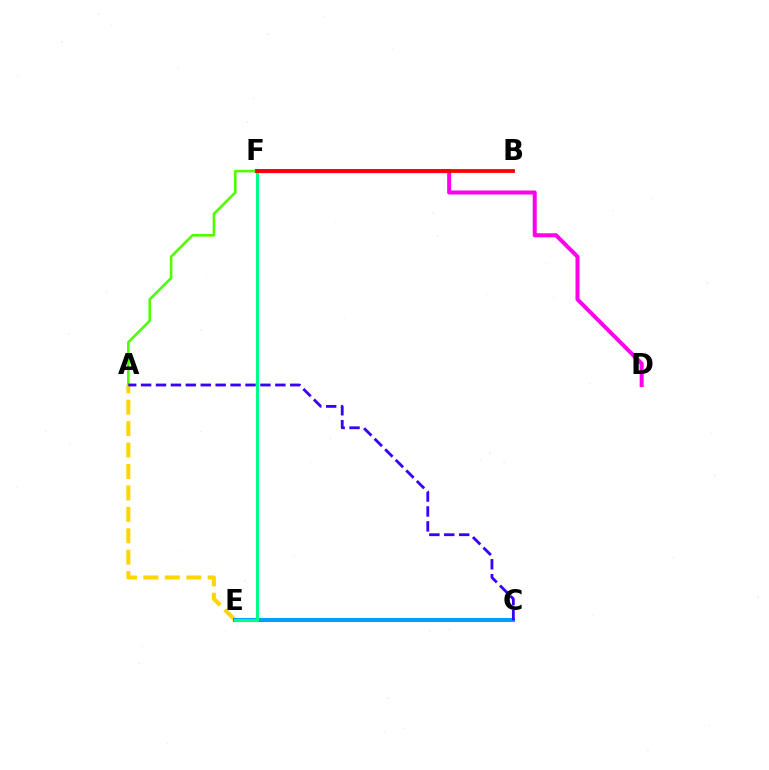{('D', 'F'): [{'color': '#ff00ed', 'line_style': 'solid', 'thickness': 2.89}], ('A', 'F'): [{'color': '#4fff00', 'line_style': 'solid', 'thickness': 1.87}], ('A', 'E'): [{'color': '#ffd500', 'line_style': 'dashed', 'thickness': 2.91}], ('C', 'E'): [{'color': '#009eff', 'line_style': 'solid', 'thickness': 2.94}], ('A', 'C'): [{'color': '#3700ff', 'line_style': 'dashed', 'thickness': 2.03}], ('E', 'F'): [{'color': '#00ff86', 'line_style': 'solid', 'thickness': 2.19}], ('B', 'F'): [{'color': '#ff0000', 'line_style': 'solid', 'thickness': 2.73}]}